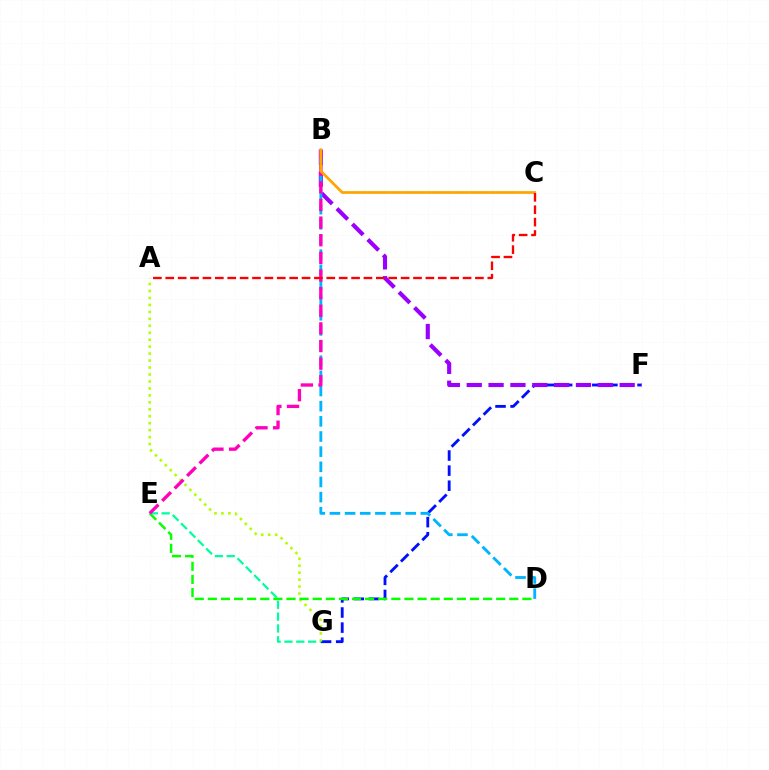{('F', 'G'): [{'color': '#0010ff', 'line_style': 'dashed', 'thickness': 2.05}], ('A', 'G'): [{'color': '#b3ff00', 'line_style': 'dotted', 'thickness': 1.89}], ('B', 'F'): [{'color': '#9b00ff', 'line_style': 'dashed', 'thickness': 2.97}], ('D', 'E'): [{'color': '#08ff00', 'line_style': 'dashed', 'thickness': 1.78}], ('B', 'D'): [{'color': '#00b5ff', 'line_style': 'dashed', 'thickness': 2.06}], ('E', 'G'): [{'color': '#00ff9d', 'line_style': 'dashed', 'thickness': 1.61}], ('B', 'E'): [{'color': '#ff00bd', 'line_style': 'dashed', 'thickness': 2.4}], ('B', 'C'): [{'color': '#ffa500', 'line_style': 'solid', 'thickness': 1.97}], ('A', 'C'): [{'color': '#ff0000', 'line_style': 'dashed', 'thickness': 1.68}]}